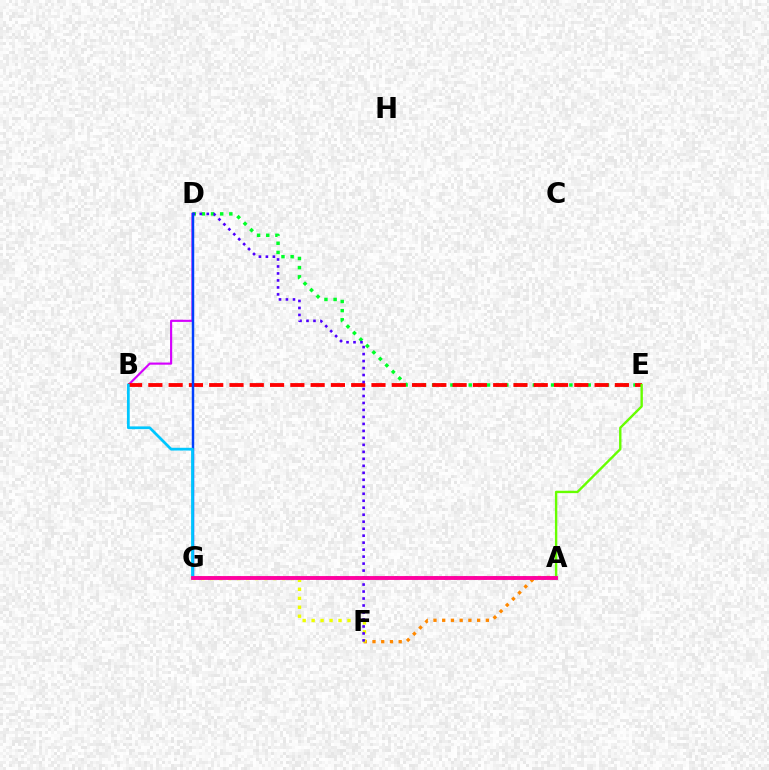{('A', 'F'): [{'color': '#ff8800', 'line_style': 'dotted', 'thickness': 2.37}], ('B', 'D'): [{'color': '#d600ff', 'line_style': 'solid', 'thickness': 1.54}], ('D', 'E'): [{'color': '#00ff27', 'line_style': 'dotted', 'thickness': 2.49}], ('B', 'E'): [{'color': '#ff0000', 'line_style': 'dashed', 'thickness': 2.76}], ('A', 'G'): [{'color': '#00ffaf', 'line_style': 'dotted', 'thickness': 2.67}, {'color': '#ff00a0', 'line_style': 'solid', 'thickness': 2.79}], ('F', 'G'): [{'color': '#eeff00', 'line_style': 'dotted', 'thickness': 2.43}], ('D', 'F'): [{'color': '#4f00ff', 'line_style': 'dotted', 'thickness': 1.9}], ('D', 'G'): [{'color': '#003fff', 'line_style': 'solid', 'thickness': 1.77}], ('B', 'G'): [{'color': '#00c7ff', 'line_style': 'solid', 'thickness': 1.99}], ('A', 'E'): [{'color': '#66ff00', 'line_style': 'solid', 'thickness': 1.71}]}